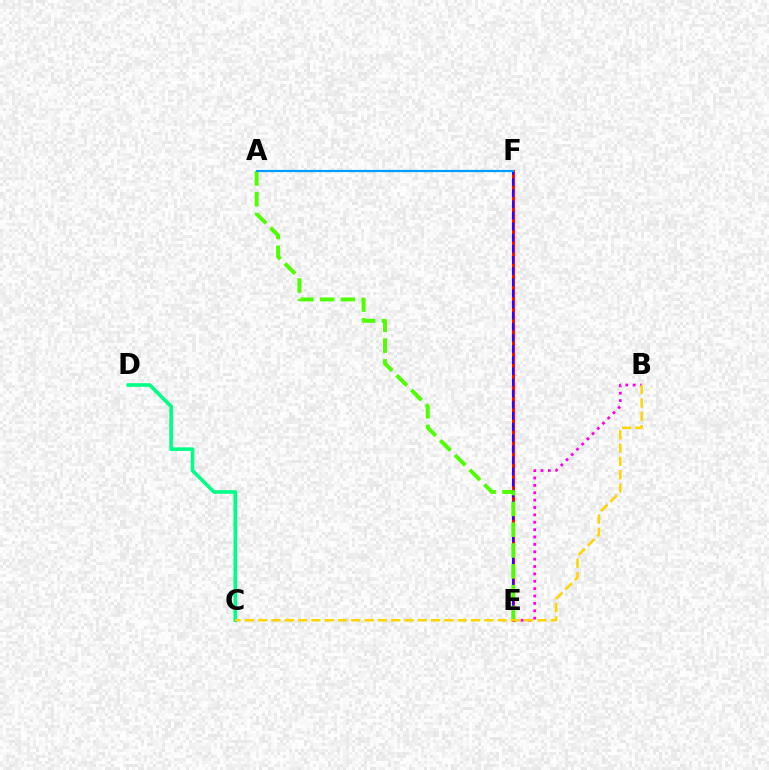{('E', 'F'): [{'color': '#ff0000', 'line_style': 'solid', 'thickness': 2.09}, {'color': '#3700ff', 'line_style': 'dashed', 'thickness': 1.51}], ('C', 'D'): [{'color': '#00ff86', 'line_style': 'solid', 'thickness': 2.61}], ('A', 'E'): [{'color': '#4fff00', 'line_style': 'dashed', 'thickness': 2.83}], ('B', 'E'): [{'color': '#ff00ed', 'line_style': 'dotted', 'thickness': 2.0}], ('A', 'F'): [{'color': '#009eff', 'line_style': 'solid', 'thickness': 1.6}], ('B', 'C'): [{'color': '#ffd500', 'line_style': 'dashed', 'thickness': 1.81}]}